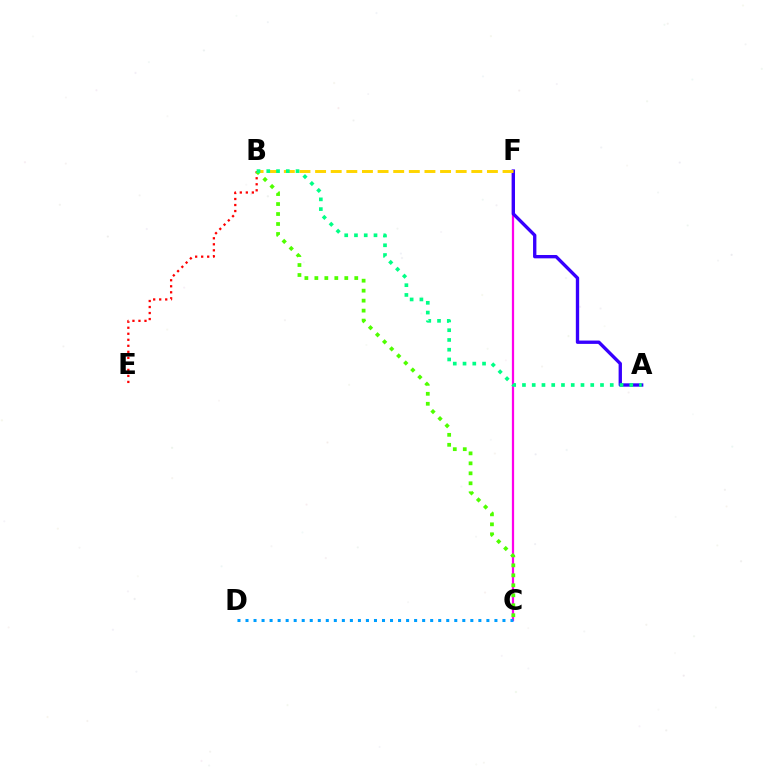{('B', 'E'): [{'color': '#ff0000', 'line_style': 'dotted', 'thickness': 1.64}], ('C', 'F'): [{'color': '#ff00ed', 'line_style': 'solid', 'thickness': 1.61}], ('B', 'C'): [{'color': '#4fff00', 'line_style': 'dotted', 'thickness': 2.71}], ('A', 'F'): [{'color': '#3700ff', 'line_style': 'solid', 'thickness': 2.41}], ('B', 'F'): [{'color': '#ffd500', 'line_style': 'dashed', 'thickness': 2.12}], ('C', 'D'): [{'color': '#009eff', 'line_style': 'dotted', 'thickness': 2.18}], ('A', 'B'): [{'color': '#00ff86', 'line_style': 'dotted', 'thickness': 2.65}]}